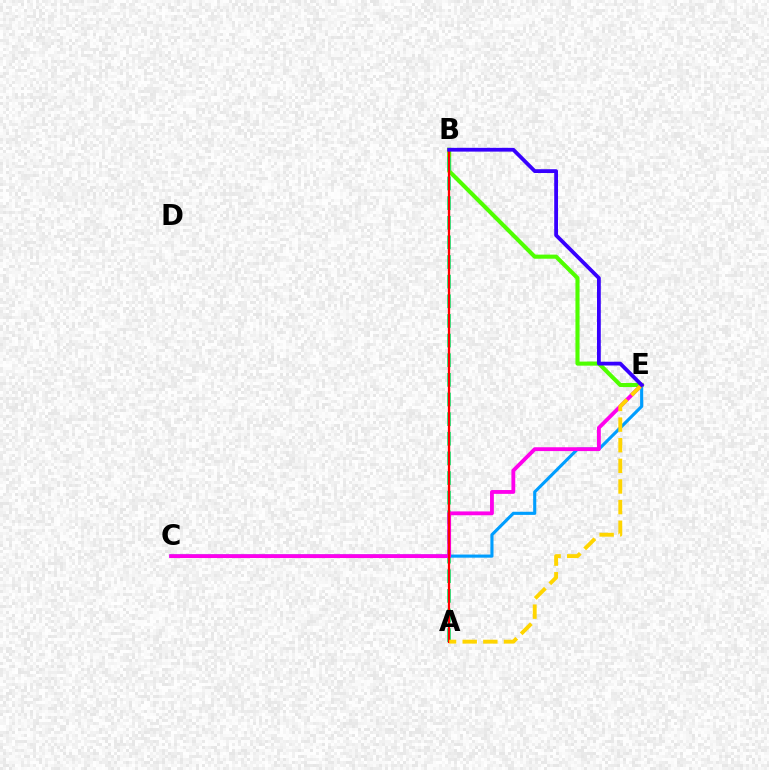{('B', 'E'): [{'color': '#4fff00', 'line_style': 'solid', 'thickness': 2.95}, {'color': '#3700ff', 'line_style': 'solid', 'thickness': 2.73}], ('A', 'B'): [{'color': '#00ff86', 'line_style': 'dashed', 'thickness': 2.67}, {'color': '#ff0000', 'line_style': 'solid', 'thickness': 1.65}], ('C', 'E'): [{'color': '#009eff', 'line_style': 'solid', 'thickness': 2.24}, {'color': '#ff00ed', 'line_style': 'solid', 'thickness': 2.76}], ('A', 'E'): [{'color': '#ffd500', 'line_style': 'dashed', 'thickness': 2.8}]}